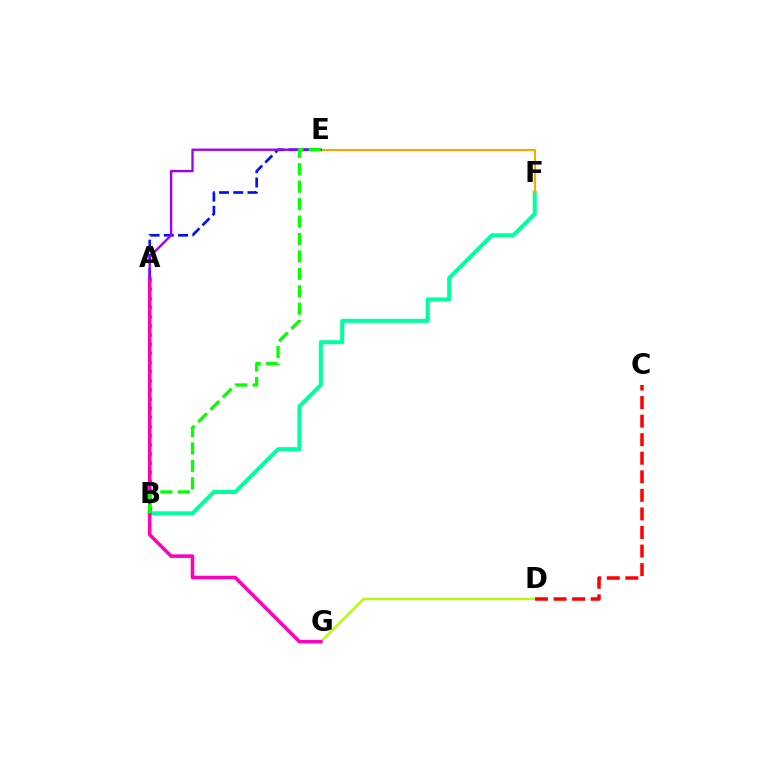{('A', 'B'): [{'color': '#00b5ff', 'line_style': 'dotted', 'thickness': 2.49}], ('A', 'E'): [{'color': '#0010ff', 'line_style': 'dashed', 'thickness': 1.93}, {'color': '#9b00ff', 'line_style': 'solid', 'thickness': 1.68}], ('B', 'F'): [{'color': '#00ff9d', 'line_style': 'solid', 'thickness': 2.91}], ('D', 'G'): [{'color': '#b3ff00', 'line_style': 'solid', 'thickness': 1.74}], ('A', 'G'): [{'color': '#ff00bd', 'line_style': 'solid', 'thickness': 2.56}], ('C', 'D'): [{'color': '#ff0000', 'line_style': 'dashed', 'thickness': 2.52}], ('E', 'F'): [{'color': '#ffa500', 'line_style': 'solid', 'thickness': 1.51}], ('B', 'E'): [{'color': '#08ff00', 'line_style': 'dashed', 'thickness': 2.37}]}